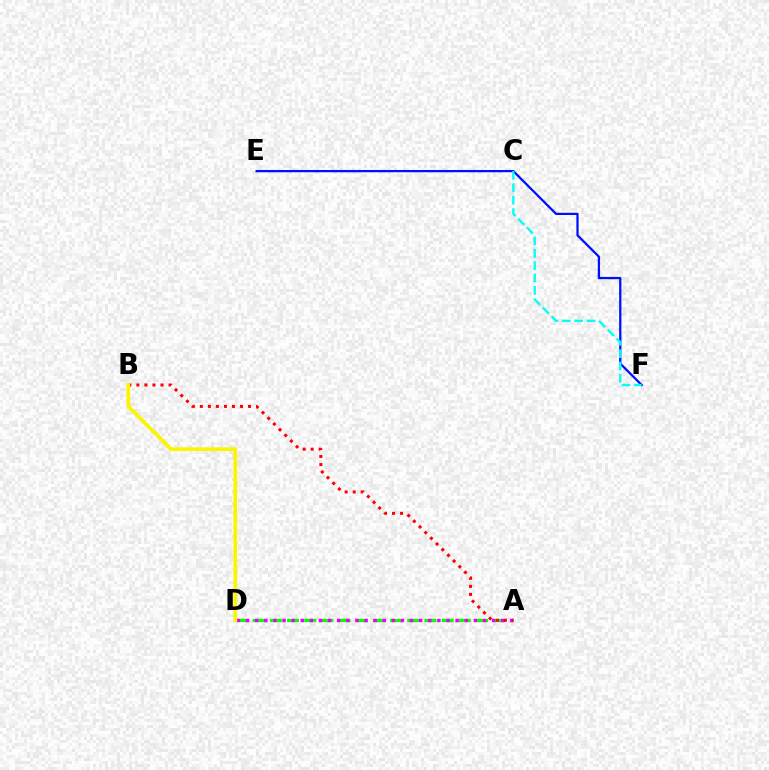{('E', 'F'): [{'color': '#0010ff', 'line_style': 'solid', 'thickness': 1.63}], ('A', 'D'): [{'color': '#08ff00', 'line_style': 'dashed', 'thickness': 2.33}, {'color': '#ee00ff', 'line_style': 'dotted', 'thickness': 2.48}], ('C', 'F'): [{'color': '#00fff6', 'line_style': 'dashed', 'thickness': 1.68}], ('A', 'B'): [{'color': '#ff0000', 'line_style': 'dotted', 'thickness': 2.18}], ('B', 'D'): [{'color': '#fcf500', 'line_style': 'solid', 'thickness': 2.65}]}